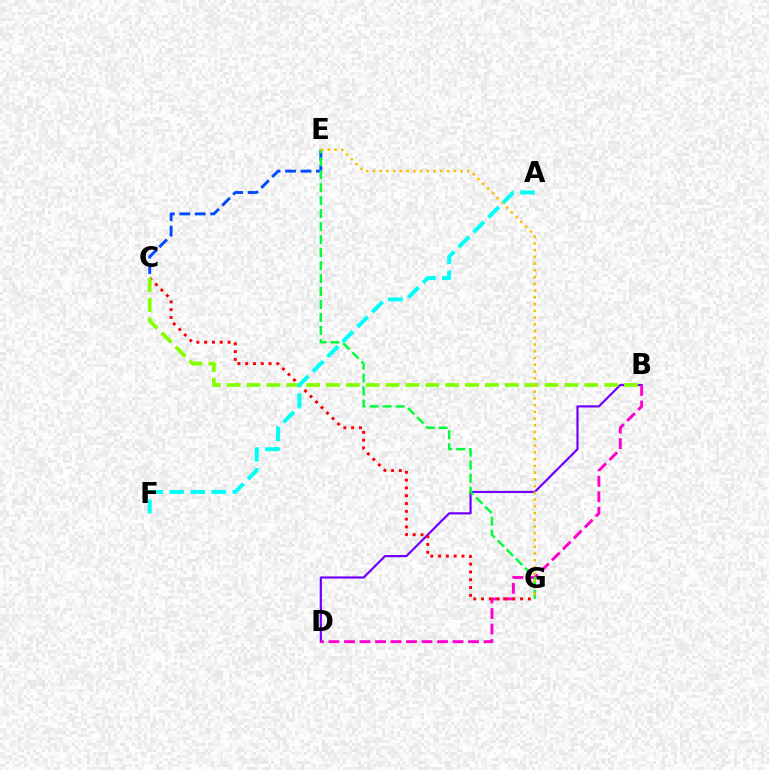{('B', 'D'): [{'color': '#7200ff', 'line_style': 'solid', 'thickness': 1.58}, {'color': '#ff00cf', 'line_style': 'dashed', 'thickness': 2.11}], ('C', 'G'): [{'color': '#ff0000', 'line_style': 'dotted', 'thickness': 2.12}], ('B', 'C'): [{'color': '#84ff00', 'line_style': 'dashed', 'thickness': 2.7}], ('C', 'E'): [{'color': '#004bff', 'line_style': 'dashed', 'thickness': 2.1}], ('E', 'G'): [{'color': '#00ff39', 'line_style': 'dashed', 'thickness': 1.76}, {'color': '#ffbd00', 'line_style': 'dotted', 'thickness': 1.83}], ('A', 'F'): [{'color': '#00fff6', 'line_style': 'dashed', 'thickness': 2.85}]}